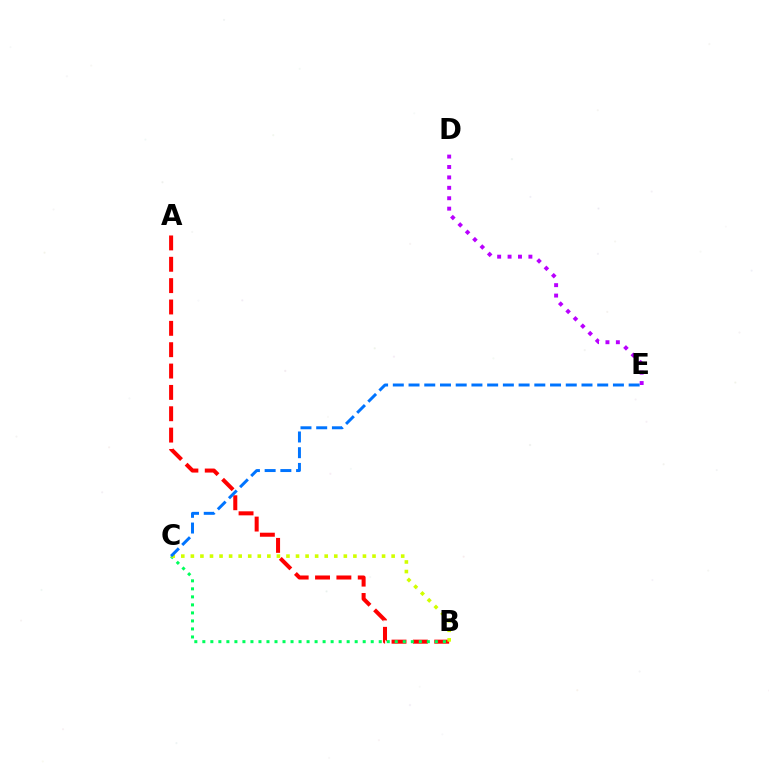{('A', 'B'): [{'color': '#ff0000', 'line_style': 'dashed', 'thickness': 2.9}], ('B', 'C'): [{'color': '#00ff5c', 'line_style': 'dotted', 'thickness': 2.18}, {'color': '#d1ff00', 'line_style': 'dotted', 'thickness': 2.6}], ('D', 'E'): [{'color': '#b900ff', 'line_style': 'dotted', 'thickness': 2.83}], ('C', 'E'): [{'color': '#0074ff', 'line_style': 'dashed', 'thickness': 2.14}]}